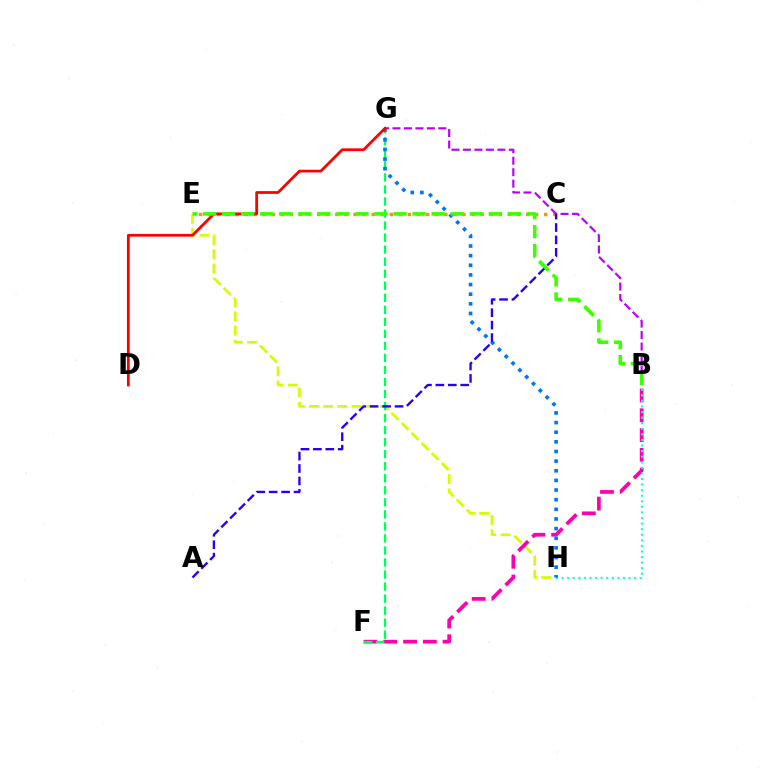{('E', 'H'): [{'color': '#d1ff00', 'line_style': 'dashed', 'thickness': 1.93}], ('B', 'F'): [{'color': '#ff00ac', 'line_style': 'dashed', 'thickness': 2.69}], ('B', 'H'): [{'color': '#00fff6', 'line_style': 'dotted', 'thickness': 1.51}], ('F', 'G'): [{'color': '#00ff5c', 'line_style': 'dashed', 'thickness': 1.63}], ('C', 'E'): [{'color': '#ff9400', 'line_style': 'dotted', 'thickness': 2.47}], ('B', 'G'): [{'color': '#b900ff', 'line_style': 'dashed', 'thickness': 1.56}], ('G', 'H'): [{'color': '#0074ff', 'line_style': 'dotted', 'thickness': 2.62}], ('D', 'G'): [{'color': '#ff0000', 'line_style': 'solid', 'thickness': 1.98}], ('A', 'C'): [{'color': '#2500ff', 'line_style': 'dashed', 'thickness': 1.69}], ('B', 'E'): [{'color': '#3dff00', 'line_style': 'dashed', 'thickness': 2.59}]}